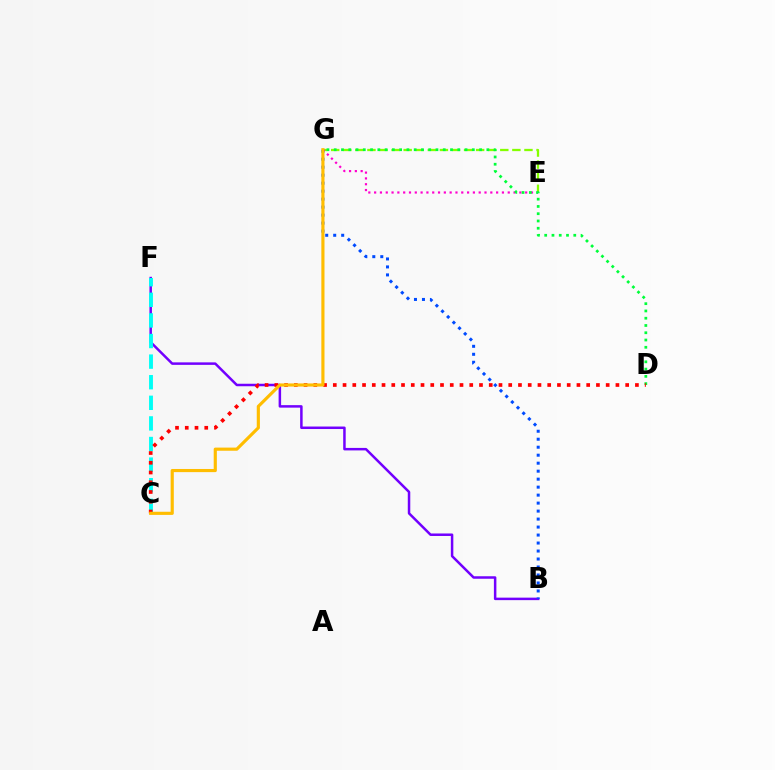{('E', 'G'): [{'color': '#84ff00', 'line_style': 'dashed', 'thickness': 1.64}, {'color': '#ff00cf', 'line_style': 'dotted', 'thickness': 1.58}], ('B', 'F'): [{'color': '#7200ff', 'line_style': 'solid', 'thickness': 1.8}], ('D', 'G'): [{'color': '#00ff39', 'line_style': 'dotted', 'thickness': 1.97}], ('C', 'F'): [{'color': '#00fff6', 'line_style': 'dashed', 'thickness': 2.8}], ('C', 'D'): [{'color': '#ff0000', 'line_style': 'dotted', 'thickness': 2.65}], ('B', 'G'): [{'color': '#004bff', 'line_style': 'dotted', 'thickness': 2.17}], ('C', 'G'): [{'color': '#ffbd00', 'line_style': 'solid', 'thickness': 2.27}]}